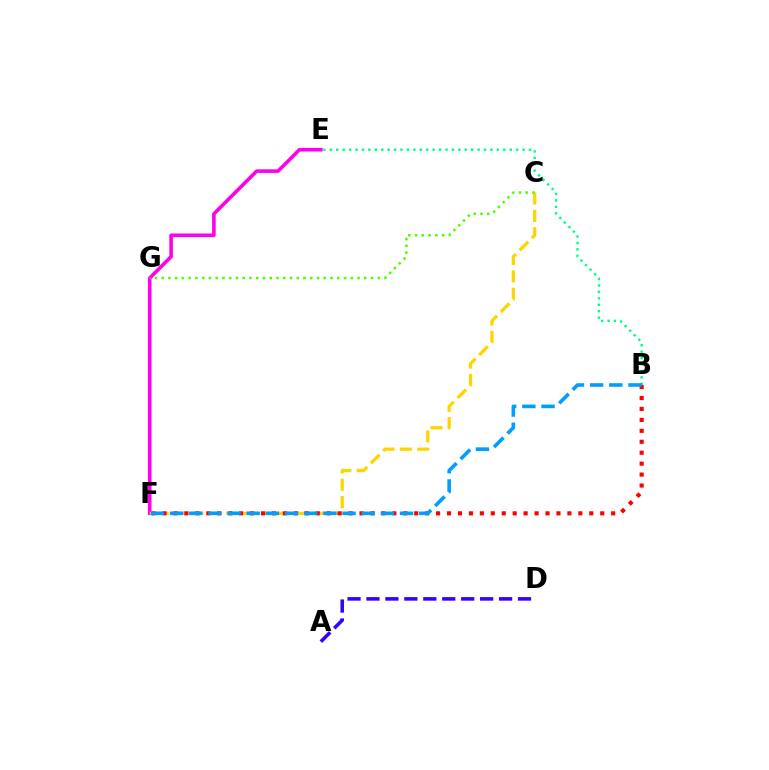{('A', 'D'): [{'color': '#3700ff', 'line_style': 'dashed', 'thickness': 2.57}], ('E', 'F'): [{'color': '#ff00ed', 'line_style': 'solid', 'thickness': 2.59}], ('C', 'F'): [{'color': '#ffd500', 'line_style': 'dashed', 'thickness': 2.36}], ('B', 'E'): [{'color': '#00ff86', 'line_style': 'dotted', 'thickness': 1.75}], ('B', 'F'): [{'color': '#ff0000', 'line_style': 'dotted', 'thickness': 2.97}, {'color': '#009eff', 'line_style': 'dashed', 'thickness': 2.6}], ('C', 'G'): [{'color': '#4fff00', 'line_style': 'dotted', 'thickness': 1.84}]}